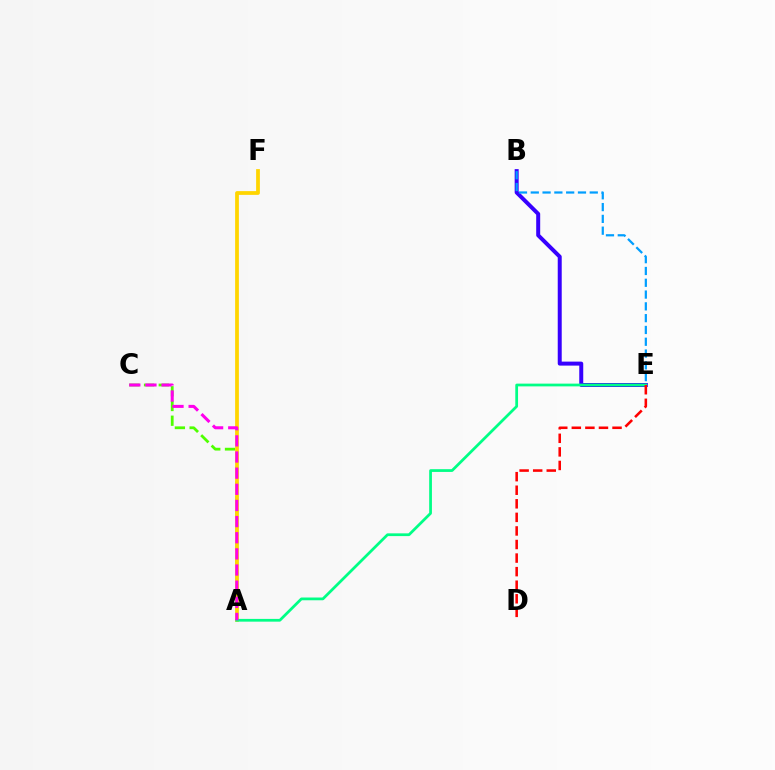{('B', 'E'): [{'color': '#3700ff', 'line_style': 'solid', 'thickness': 2.87}, {'color': '#009eff', 'line_style': 'dashed', 'thickness': 1.6}], ('A', 'C'): [{'color': '#4fff00', 'line_style': 'dashed', 'thickness': 2.0}, {'color': '#ff00ed', 'line_style': 'dashed', 'thickness': 2.19}], ('A', 'F'): [{'color': '#ffd500', 'line_style': 'solid', 'thickness': 2.71}], ('A', 'E'): [{'color': '#00ff86', 'line_style': 'solid', 'thickness': 1.98}], ('D', 'E'): [{'color': '#ff0000', 'line_style': 'dashed', 'thickness': 1.84}]}